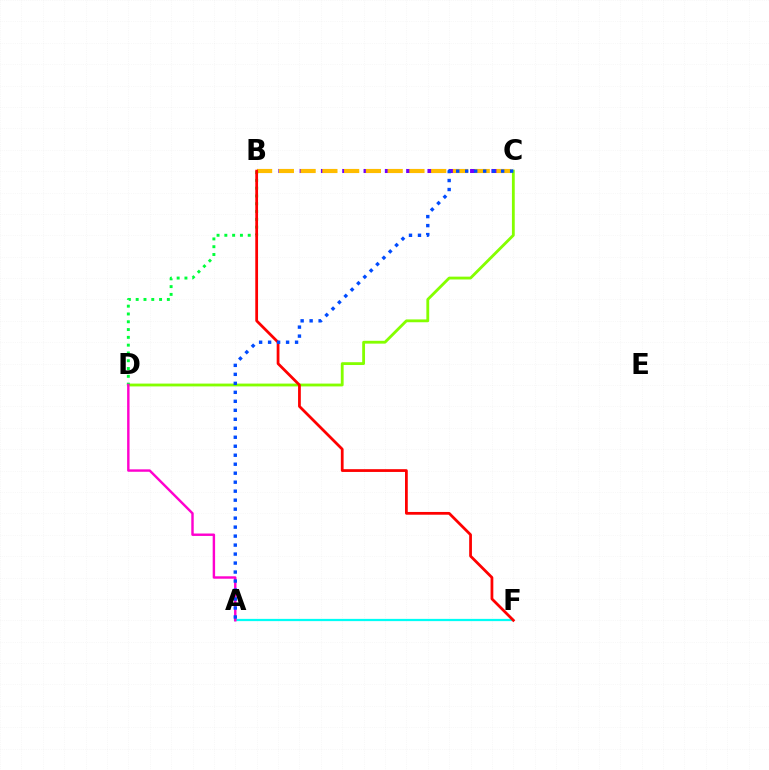{('B', 'C'): [{'color': '#7200ff', 'line_style': 'dashed', 'thickness': 2.89}, {'color': '#ffbd00', 'line_style': 'dashed', 'thickness': 2.96}], ('A', 'F'): [{'color': '#00fff6', 'line_style': 'solid', 'thickness': 1.61}], ('C', 'D'): [{'color': '#84ff00', 'line_style': 'solid', 'thickness': 2.03}], ('B', 'D'): [{'color': '#00ff39', 'line_style': 'dotted', 'thickness': 2.12}], ('A', 'D'): [{'color': '#ff00cf', 'line_style': 'solid', 'thickness': 1.74}], ('B', 'F'): [{'color': '#ff0000', 'line_style': 'solid', 'thickness': 1.99}], ('A', 'C'): [{'color': '#004bff', 'line_style': 'dotted', 'thickness': 2.44}]}